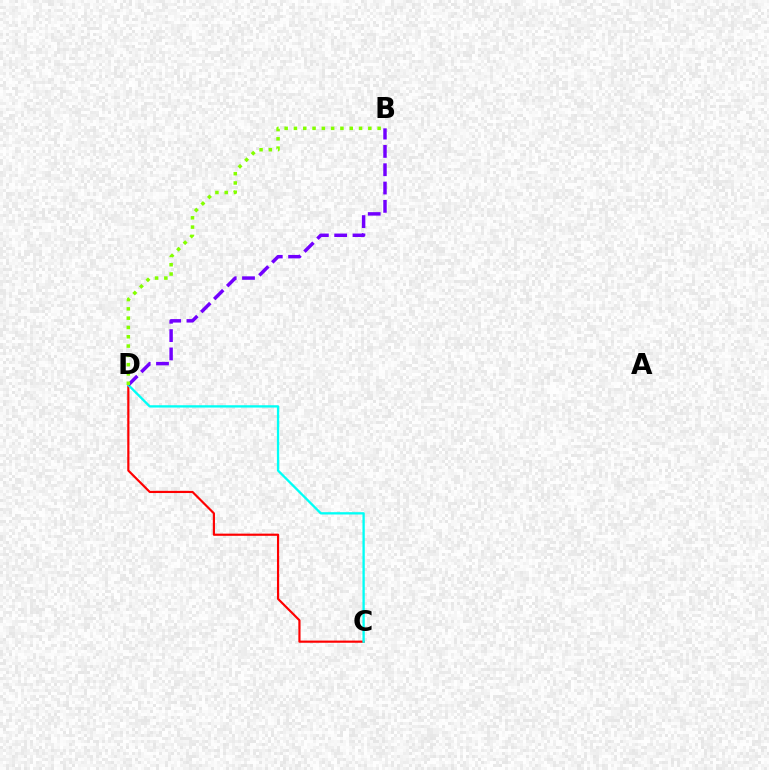{('C', 'D'): [{'color': '#ff0000', 'line_style': 'solid', 'thickness': 1.57}, {'color': '#00fff6', 'line_style': 'solid', 'thickness': 1.67}], ('B', 'D'): [{'color': '#7200ff', 'line_style': 'dashed', 'thickness': 2.49}, {'color': '#84ff00', 'line_style': 'dotted', 'thickness': 2.53}]}